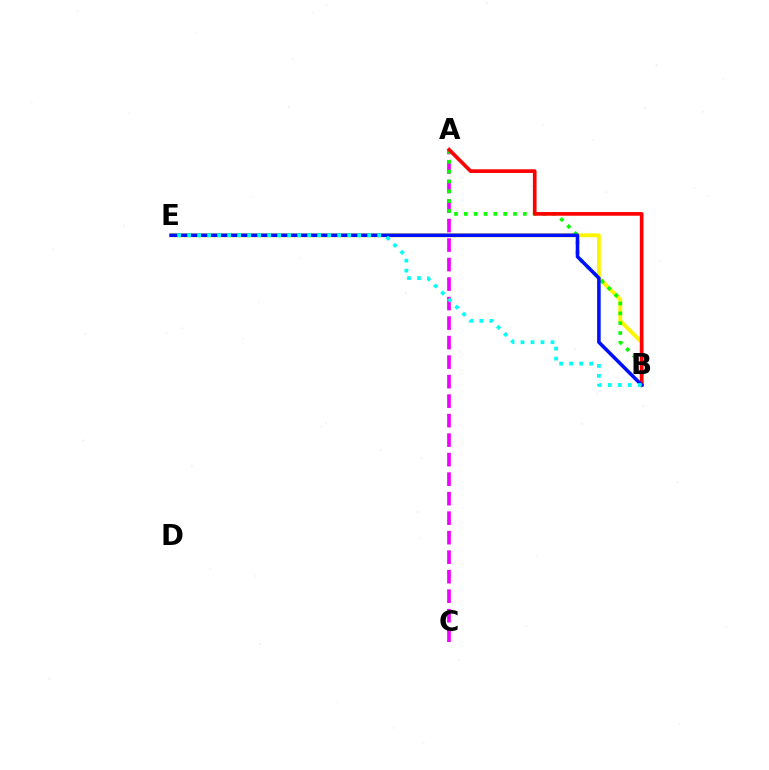{('A', 'C'): [{'color': '#ee00ff', 'line_style': 'dashed', 'thickness': 2.65}], ('B', 'E'): [{'color': '#fcf500', 'line_style': 'solid', 'thickness': 2.8}, {'color': '#0010ff', 'line_style': 'solid', 'thickness': 2.57}, {'color': '#00fff6', 'line_style': 'dotted', 'thickness': 2.72}], ('A', 'B'): [{'color': '#08ff00', 'line_style': 'dotted', 'thickness': 2.67}, {'color': '#ff0000', 'line_style': 'solid', 'thickness': 2.64}]}